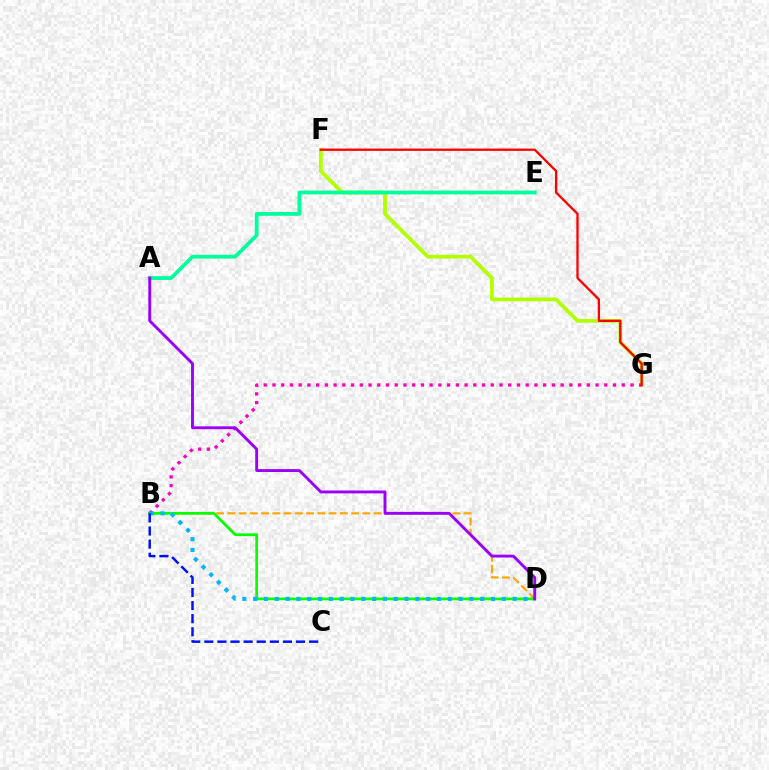{('F', 'G'): [{'color': '#b3ff00', 'line_style': 'solid', 'thickness': 2.71}, {'color': '#ff0000', 'line_style': 'solid', 'thickness': 1.66}], ('B', 'D'): [{'color': '#ffa500', 'line_style': 'dashed', 'thickness': 1.53}, {'color': '#08ff00', 'line_style': 'solid', 'thickness': 1.97}, {'color': '#00b5ff', 'line_style': 'dotted', 'thickness': 2.94}], ('B', 'G'): [{'color': '#ff00bd', 'line_style': 'dotted', 'thickness': 2.37}], ('A', 'E'): [{'color': '#00ff9d', 'line_style': 'solid', 'thickness': 2.73}], ('B', 'C'): [{'color': '#0010ff', 'line_style': 'dashed', 'thickness': 1.78}], ('A', 'D'): [{'color': '#9b00ff', 'line_style': 'solid', 'thickness': 2.08}]}